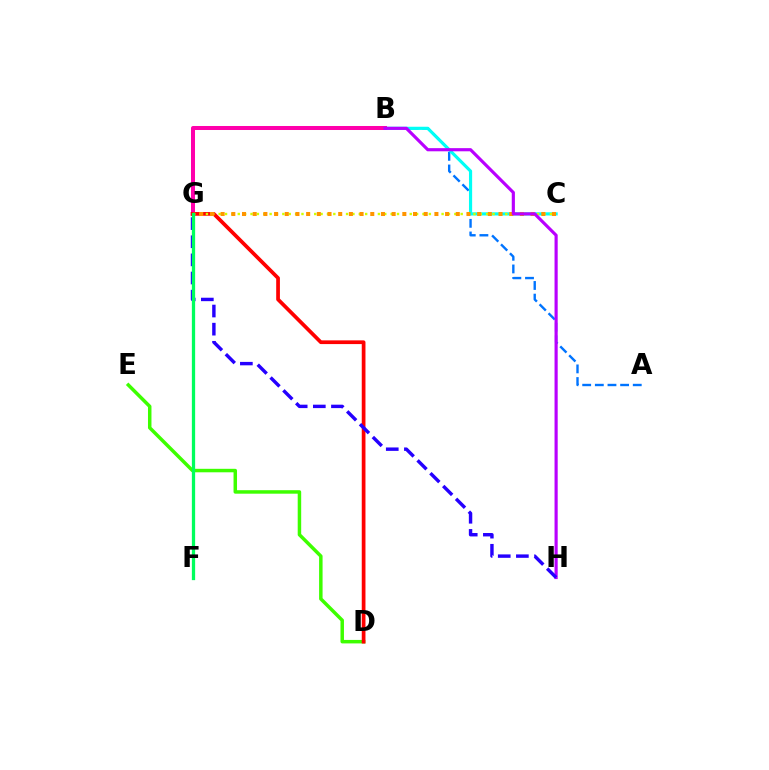{('A', 'B'): [{'color': '#0074ff', 'line_style': 'dashed', 'thickness': 1.72}], ('D', 'E'): [{'color': '#3dff00', 'line_style': 'solid', 'thickness': 2.51}], ('B', 'C'): [{'color': '#00fff6', 'line_style': 'solid', 'thickness': 2.28}], ('B', 'G'): [{'color': '#ff00ac', 'line_style': 'solid', 'thickness': 2.88}], ('D', 'G'): [{'color': '#ff0000', 'line_style': 'solid', 'thickness': 2.68}], ('C', 'G'): [{'color': '#d1ff00', 'line_style': 'dotted', 'thickness': 1.73}, {'color': '#ff9400', 'line_style': 'dotted', 'thickness': 2.9}], ('B', 'H'): [{'color': '#b900ff', 'line_style': 'solid', 'thickness': 2.27}], ('G', 'H'): [{'color': '#2500ff', 'line_style': 'dashed', 'thickness': 2.46}], ('F', 'G'): [{'color': '#00ff5c', 'line_style': 'solid', 'thickness': 2.36}]}